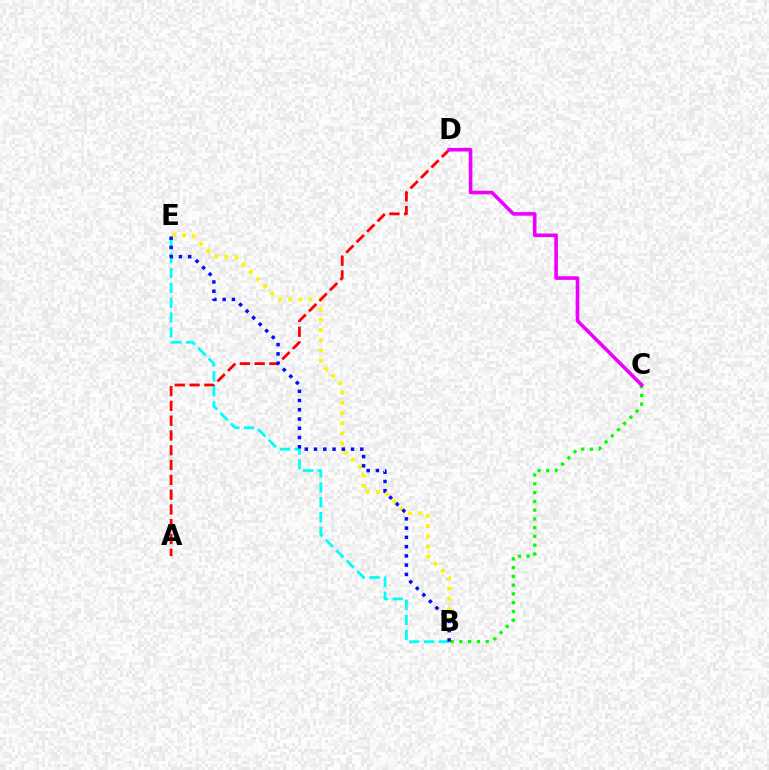{('B', 'E'): [{'color': '#fcf500', 'line_style': 'dotted', 'thickness': 2.77}, {'color': '#00fff6', 'line_style': 'dashed', 'thickness': 2.02}, {'color': '#0010ff', 'line_style': 'dotted', 'thickness': 2.51}], ('A', 'D'): [{'color': '#ff0000', 'line_style': 'dashed', 'thickness': 2.01}], ('B', 'C'): [{'color': '#08ff00', 'line_style': 'dotted', 'thickness': 2.38}], ('C', 'D'): [{'color': '#ee00ff', 'line_style': 'solid', 'thickness': 2.58}]}